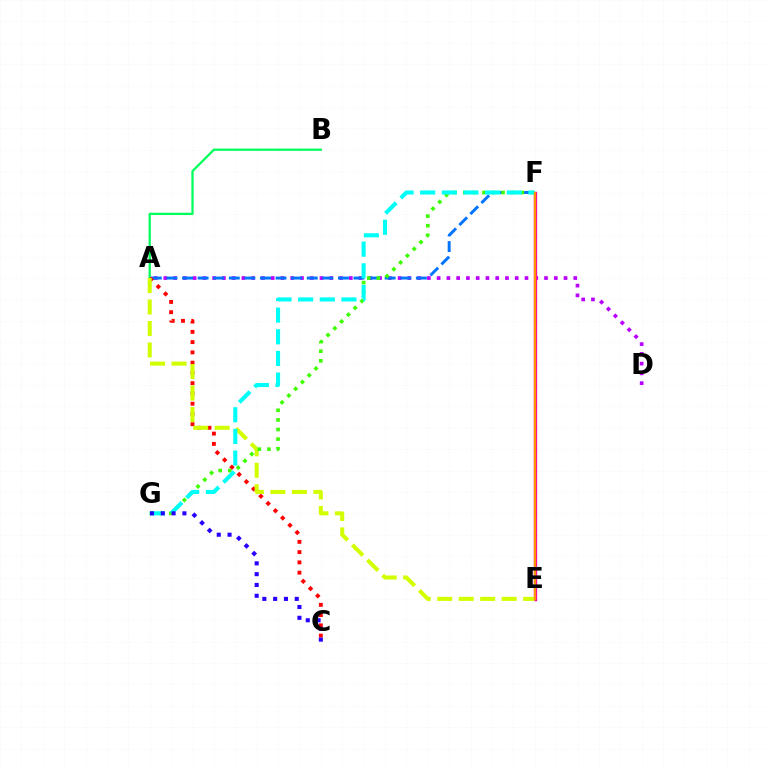{('A', 'D'): [{'color': '#b900ff', 'line_style': 'dotted', 'thickness': 2.65}], ('A', 'B'): [{'color': '#00ff5c', 'line_style': 'solid', 'thickness': 1.64}], ('A', 'F'): [{'color': '#0074ff', 'line_style': 'dashed', 'thickness': 2.12}], ('A', 'C'): [{'color': '#ff0000', 'line_style': 'dotted', 'thickness': 2.79}], ('E', 'F'): [{'color': '#ff00ac', 'line_style': 'solid', 'thickness': 2.41}, {'color': '#ff9400', 'line_style': 'solid', 'thickness': 1.66}], ('A', 'E'): [{'color': '#d1ff00', 'line_style': 'dashed', 'thickness': 2.92}], ('F', 'G'): [{'color': '#3dff00', 'line_style': 'dotted', 'thickness': 2.61}, {'color': '#00fff6', 'line_style': 'dashed', 'thickness': 2.94}], ('C', 'G'): [{'color': '#2500ff', 'line_style': 'dotted', 'thickness': 2.94}]}